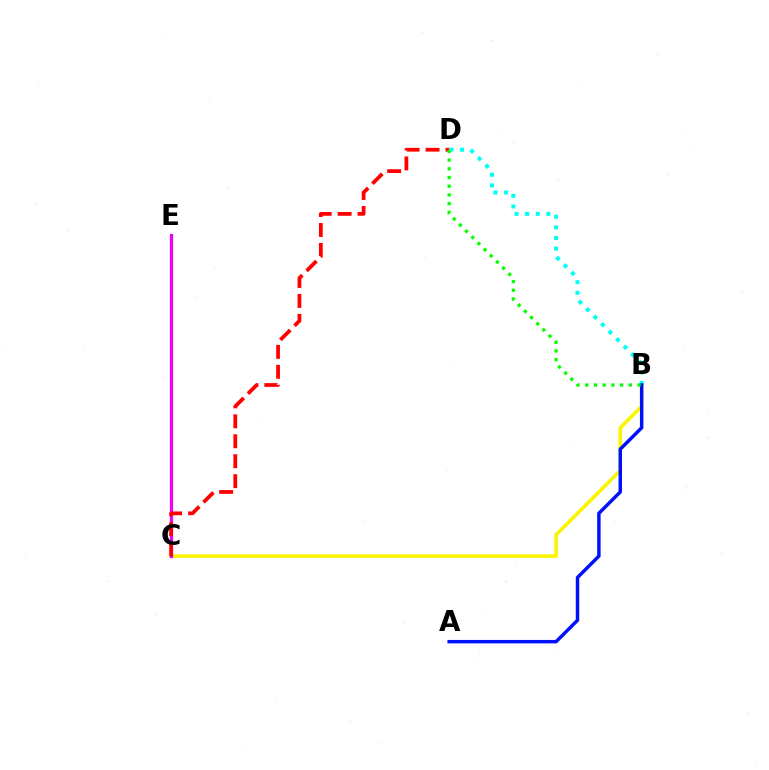{('B', 'C'): [{'color': '#fcf500', 'line_style': 'solid', 'thickness': 2.61}], ('C', 'E'): [{'color': '#ee00ff', 'line_style': 'solid', 'thickness': 2.32}], ('B', 'D'): [{'color': '#00fff6', 'line_style': 'dotted', 'thickness': 2.88}, {'color': '#08ff00', 'line_style': 'dotted', 'thickness': 2.37}], ('C', 'D'): [{'color': '#ff0000', 'line_style': 'dashed', 'thickness': 2.71}], ('A', 'B'): [{'color': '#0010ff', 'line_style': 'solid', 'thickness': 2.49}]}